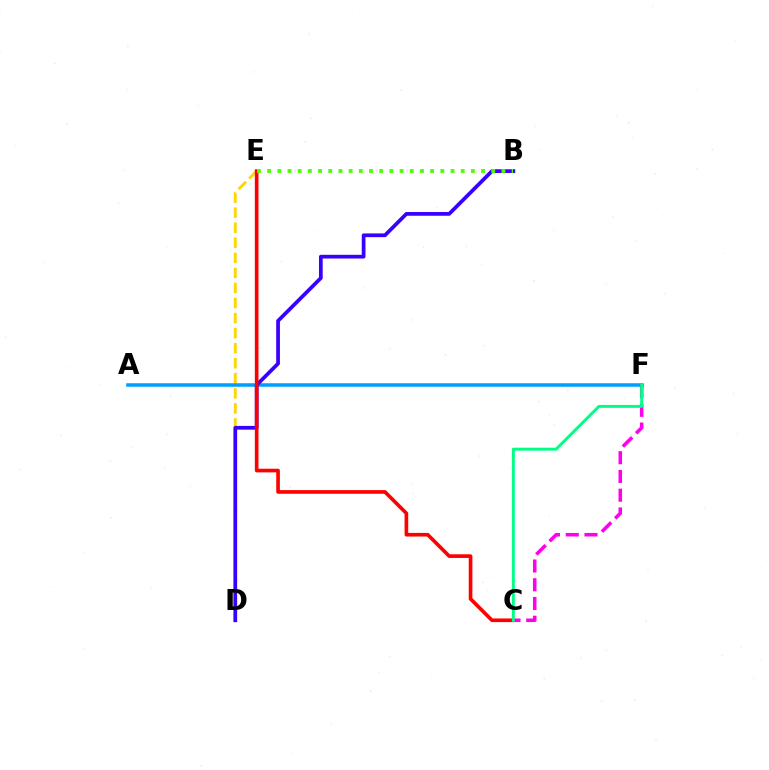{('D', 'E'): [{'color': '#ffd500', 'line_style': 'dashed', 'thickness': 2.05}], ('A', 'F'): [{'color': '#009eff', 'line_style': 'solid', 'thickness': 2.54}], ('B', 'D'): [{'color': '#3700ff', 'line_style': 'solid', 'thickness': 2.69}], ('C', 'E'): [{'color': '#ff0000', 'line_style': 'solid', 'thickness': 2.63}], ('C', 'F'): [{'color': '#ff00ed', 'line_style': 'dashed', 'thickness': 2.55}, {'color': '#00ff86', 'line_style': 'solid', 'thickness': 2.1}], ('B', 'E'): [{'color': '#4fff00', 'line_style': 'dotted', 'thickness': 2.77}]}